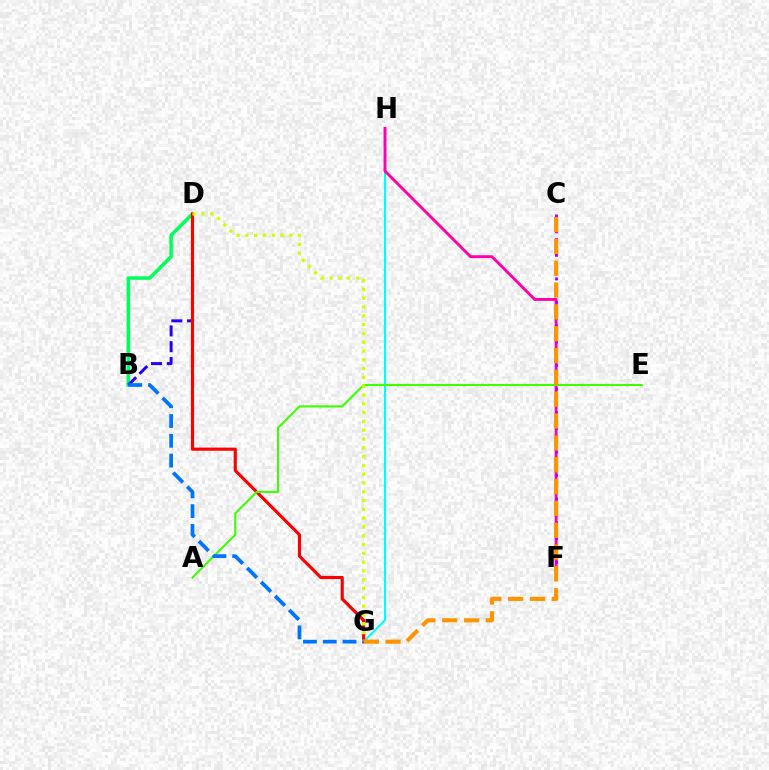{('G', 'H'): [{'color': '#00fff6', 'line_style': 'solid', 'thickness': 1.52}], ('F', 'H'): [{'color': '#ff00ac', 'line_style': 'solid', 'thickness': 2.08}], ('C', 'F'): [{'color': '#b900ff', 'line_style': 'dotted', 'thickness': 2.14}], ('B', 'D'): [{'color': '#00ff5c', 'line_style': 'solid', 'thickness': 2.52}, {'color': '#2500ff', 'line_style': 'dashed', 'thickness': 2.14}], ('D', 'G'): [{'color': '#ff0000', 'line_style': 'solid', 'thickness': 2.26}, {'color': '#d1ff00', 'line_style': 'dotted', 'thickness': 2.39}], ('A', 'E'): [{'color': '#3dff00', 'line_style': 'solid', 'thickness': 1.51}], ('C', 'G'): [{'color': '#ff9400', 'line_style': 'dashed', 'thickness': 2.97}], ('B', 'G'): [{'color': '#0074ff', 'line_style': 'dashed', 'thickness': 2.69}]}